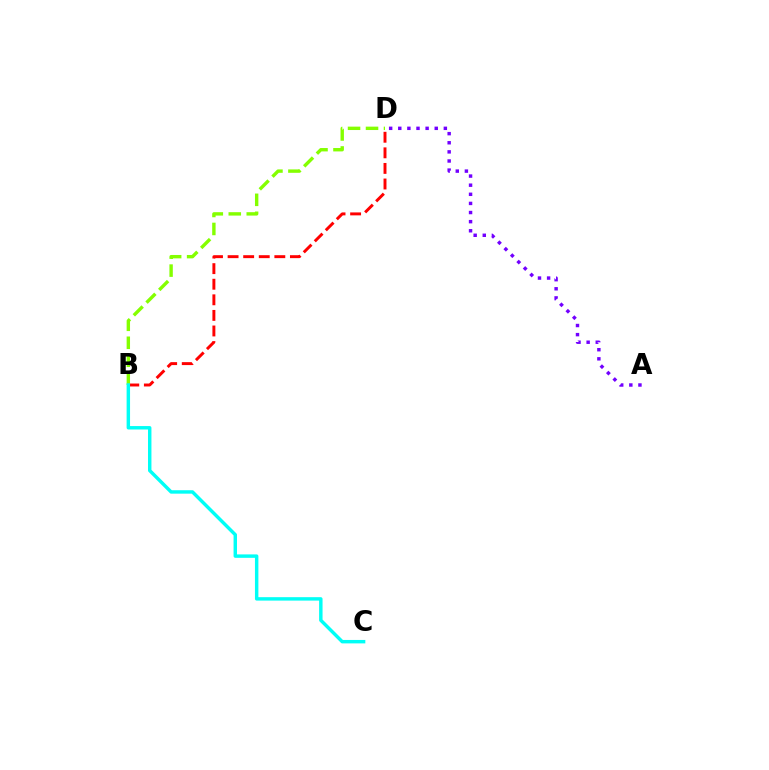{('B', 'D'): [{'color': '#ff0000', 'line_style': 'dashed', 'thickness': 2.12}, {'color': '#84ff00', 'line_style': 'dashed', 'thickness': 2.44}], ('A', 'D'): [{'color': '#7200ff', 'line_style': 'dotted', 'thickness': 2.48}], ('B', 'C'): [{'color': '#00fff6', 'line_style': 'solid', 'thickness': 2.47}]}